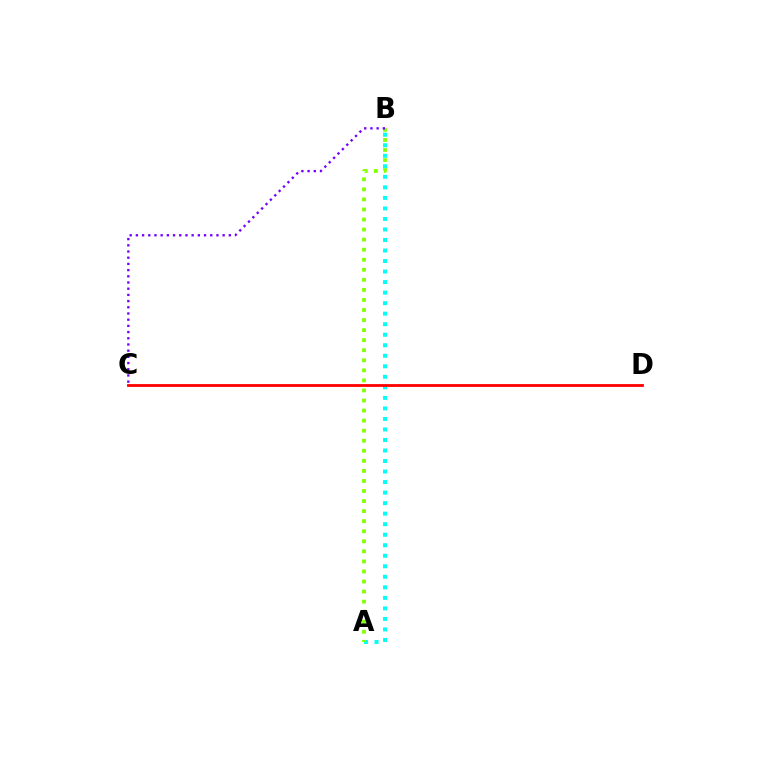{('A', 'B'): [{'color': '#00fff6', 'line_style': 'dotted', 'thickness': 2.86}, {'color': '#84ff00', 'line_style': 'dotted', 'thickness': 2.73}], ('C', 'D'): [{'color': '#ff0000', 'line_style': 'solid', 'thickness': 2.02}], ('B', 'C'): [{'color': '#7200ff', 'line_style': 'dotted', 'thickness': 1.68}]}